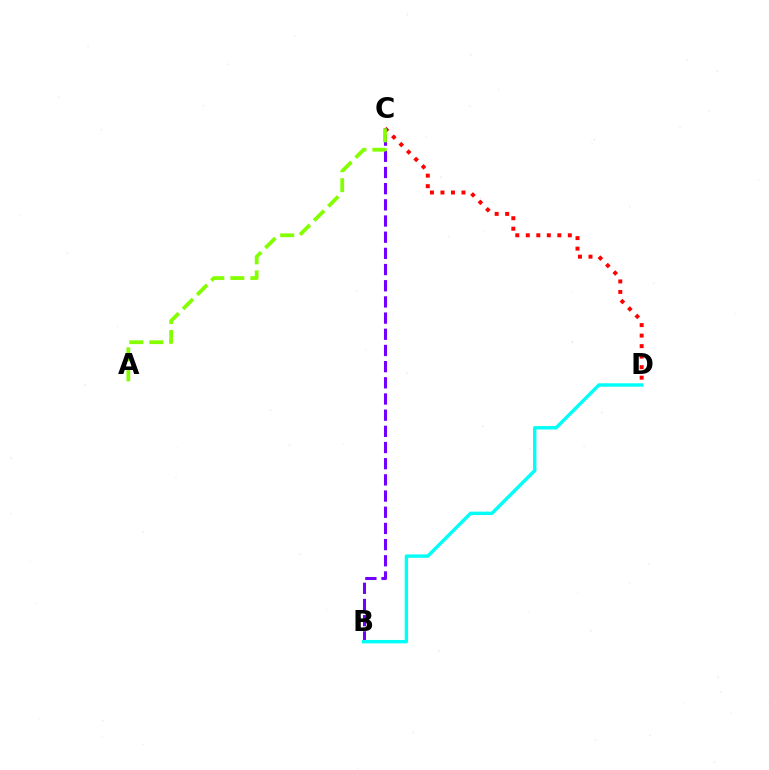{('C', 'D'): [{'color': '#ff0000', 'line_style': 'dotted', 'thickness': 2.86}], ('B', 'C'): [{'color': '#7200ff', 'line_style': 'dashed', 'thickness': 2.2}], ('A', 'C'): [{'color': '#84ff00', 'line_style': 'dashed', 'thickness': 2.72}], ('B', 'D'): [{'color': '#00fff6', 'line_style': 'solid', 'thickness': 2.45}]}